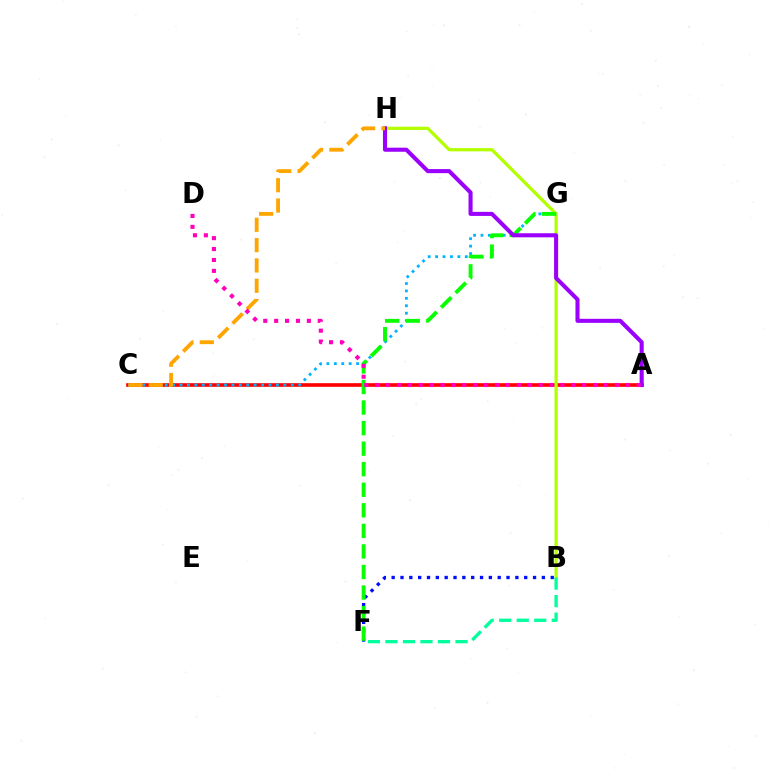{('A', 'C'): [{'color': '#ff0000', 'line_style': 'solid', 'thickness': 2.62}], ('B', 'F'): [{'color': '#0010ff', 'line_style': 'dotted', 'thickness': 2.4}, {'color': '#00ff9d', 'line_style': 'dashed', 'thickness': 2.38}], ('B', 'H'): [{'color': '#b3ff00', 'line_style': 'solid', 'thickness': 2.34}], ('C', 'G'): [{'color': '#00b5ff', 'line_style': 'dotted', 'thickness': 2.02}], ('F', 'G'): [{'color': '#08ff00', 'line_style': 'dashed', 'thickness': 2.79}], ('A', 'H'): [{'color': '#9b00ff', 'line_style': 'solid', 'thickness': 2.93}], ('C', 'H'): [{'color': '#ffa500', 'line_style': 'dashed', 'thickness': 2.76}], ('A', 'D'): [{'color': '#ff00bd', 'line_style': 'dotted', 'thickness': 2.96}]}